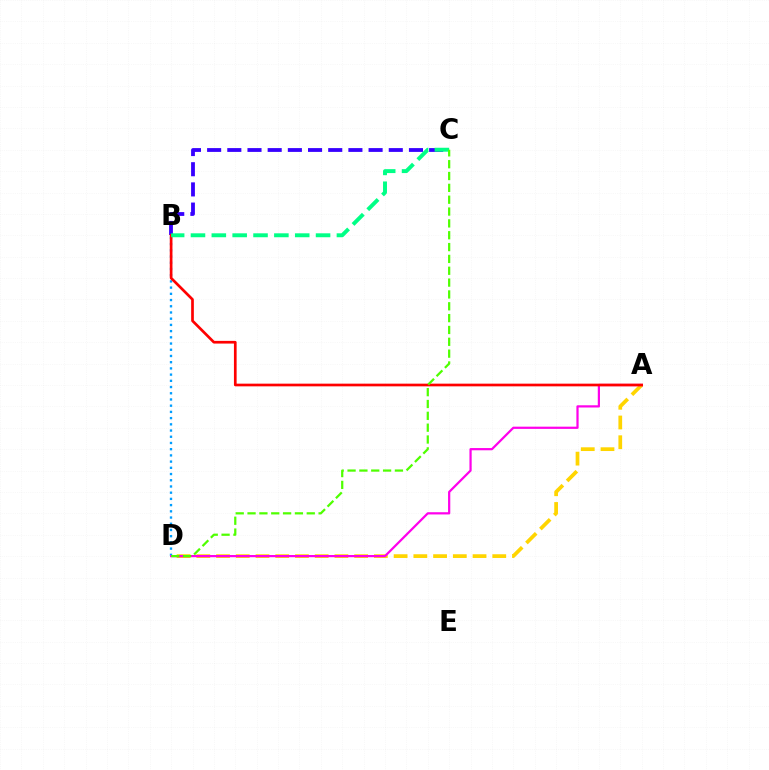{('B', 'C'): [{'color': '#3700ff', 'line_style': 'dashed', 'thickness': 2.74}, {'color': '#00ff86', 'line_style': 'dashed', 'thickness': 2.83}], ('B', 'D'): [{'color': '#009eff', 'line_style': 'dotted', 'thickness': 1.69}], ('A', 'D'): [{'color': '#ffd500', 'line_style': 'dashed', 'thickness': 2.68}, {'color': '#ff00ed', 'line_style': 'solid', 'thickness': 1.6}], ('A', 'B'): [{'color': '#ff0000', 'line_style': 'solid', 'thickness': 1.94}], ('C', 'D'): [{'color': '#4fff00', 'line_style': 'dashed', 'thickness': 1.61}]}